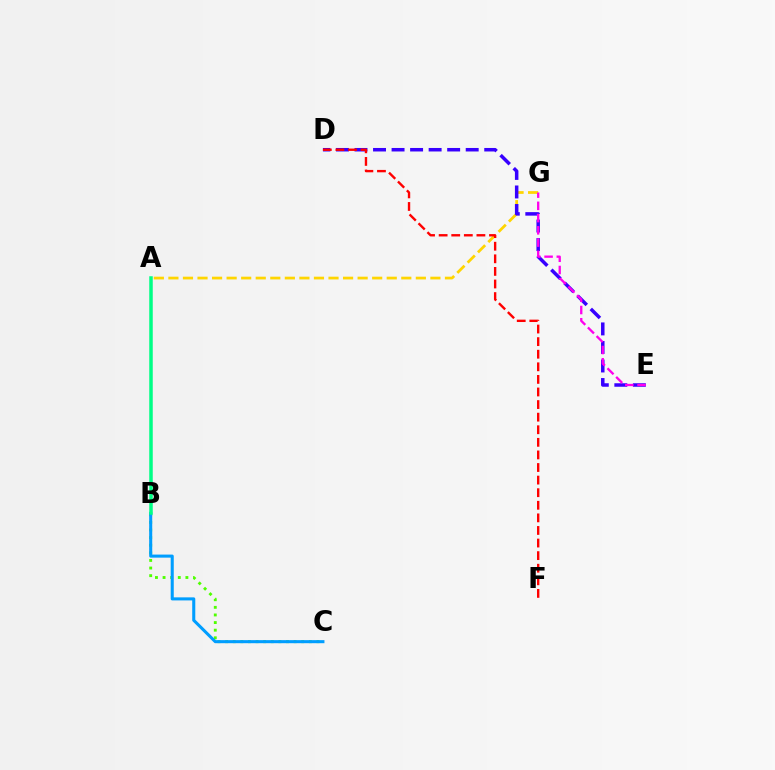{('B', 'C'): [{'color': '#4fff00', 'line_style': 'dotted', 'thickness': 2.07}, {'color': '#009eff', 'line_style': 'solid', 'thickness': 2.2}], ('A', 'G'): [{'color': '#ffd500', 'line_style': 'dashed', 'thickness': 1.98}], ('D', 'E'): [{'color': '#3700ff', 'line_style': 'dashed', 'thickness': 2.52}], ('E', 'G'): [{'color': '#ff00ed', 'line_style': 'dashed', 'thickness': 1.66}], ('D', 'F'): [{'color': '#ff0000', 'line_style': 'dashed', 'thickness': 1.71}], ('A', 'B'): [{'color': '#00ff86', 'line_style': 'solid', 'thickness': 2.52}]}